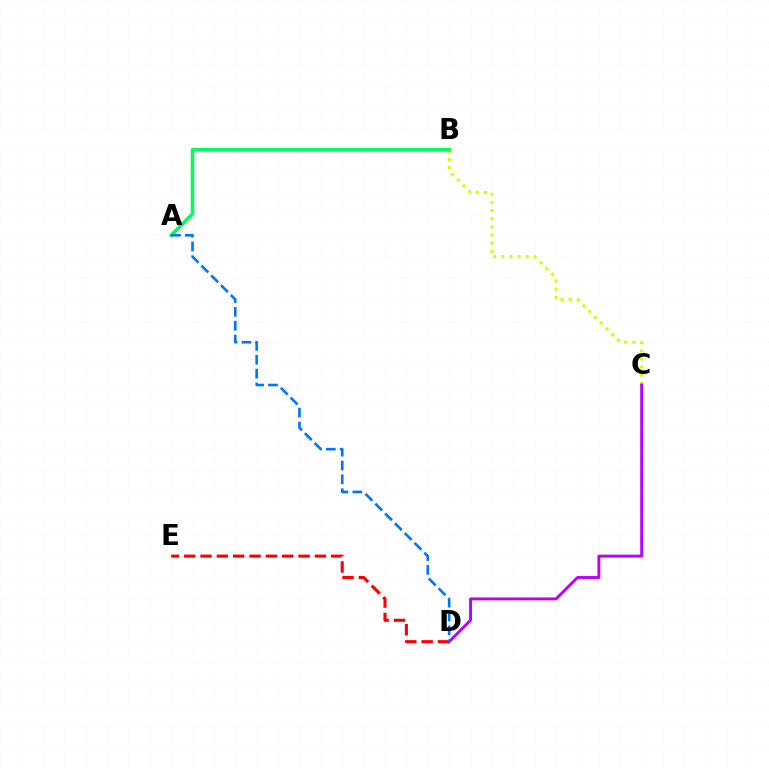{('B', 'C'): [{'color': '#d1ff00', 'line_style': 'dotted', 'thickness': 2.21}], ('C', 'D'): [{'color': '#b900ff', 'line_style': 'solid', 'thickness': 2.09}], ('D', 'E'): [{'color': '#ff0000', 'line_style': 'dashed', 'thickness': 2.22}], ('A', 'B'): [{'color': '#00ff5c', 'line_style': 'solid', 'thickness': 2.56}], ('A', 'D'): [{'color': '#0074ff', 'line_style': 'dashed', 'thickness': 1.88}]}